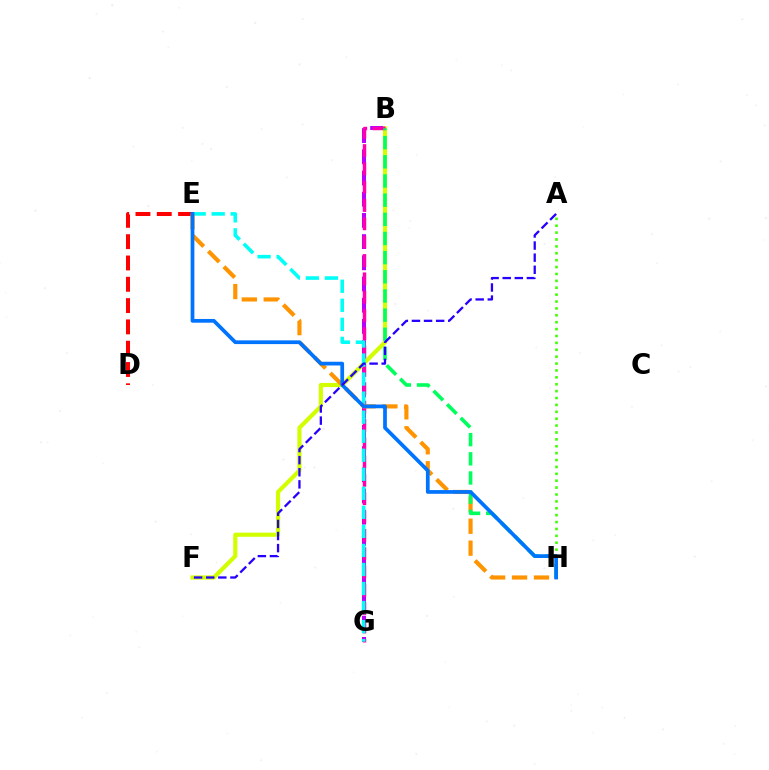{('B', 'G'): [{'color': '#b900ff', 'line_style': 'dashed', 'thickness': 2.88}, {'color': '#ff00ac', 'line_style': 'dashed', 'thickness': 2.49}], ('D', 'E'): [{'color': '#ff0000', 'line_style': 'dashed', 'thickness': 2.89}], ('B', 'F'): [{'color': '#d1ff00', 'line_style': 'solid', 'thickness': 2.99}], ('E', 'G'): [{'color': '#00fff6', 'line_style': 'dashed', 'thickness': 2.59}], ('A', 'H'): [{'color': '#3dff00', 'line_style': 'dotted', 'thickness': 1.87}], ('E', 'H'): [{'color': '#ff9400', 'line_style': 'dashed', 'thickness': 2.98}, {'color': '#0074ff', 'line_style': 'solid', 'thickness': 2.69}], ('B', 'H'): [{'color': '#00ff5c', 'line_style': 'dashed', 'thickness': 2.6}], ('A', 'F'): [{'color': '#2500ff', 'line_style': 'dashed', 'thickness': 1.64}]}